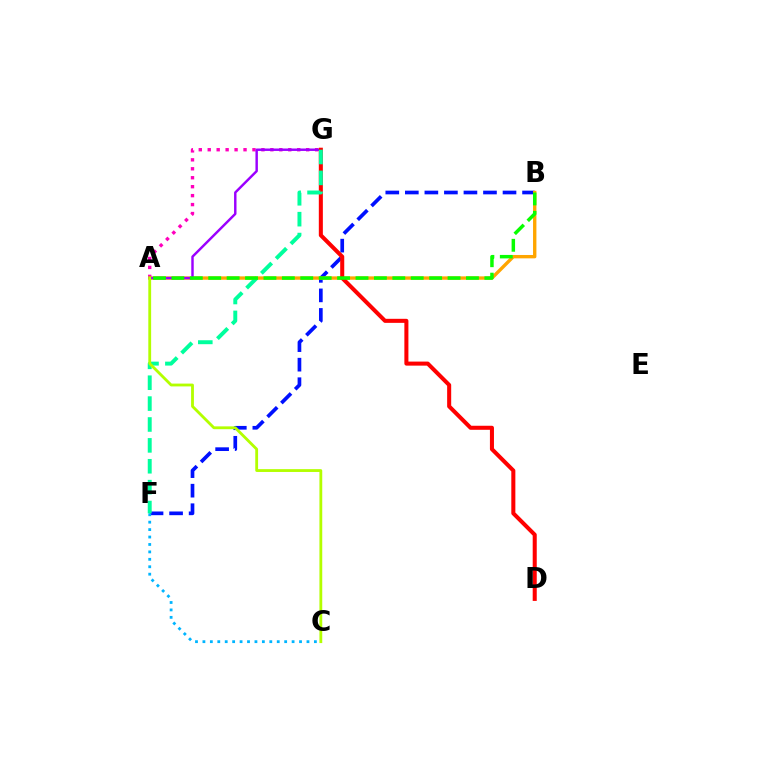{('A', 'G'): [{'color': '#ff00bd', 'line_style': 'dotted', 'thickness': 2.43}, {'color': '#9b00ff', 'line_style': 'solid', 'thickness': 1.76}], ('B', 'F'): [{'color': '#0010ff', 'line_style': 'dashed', 'thickness': 2.65}], ('C', 'F'): [{'color': '#00b5ff', 'line_style': 'dotted', 'thickness': 2.02}], ('A', 'B'): [{'color': '#ffa500', 'line_style': 'solid', 'thickness': 2.43}, {'color': '#08ff00', 'line_style': 'dashed', 'thickness': 2.5}], ('D', 'G'): [{'color': '#ff0000', 'line_style': 'solid', 'thickness': 2.91}], ('F', 'G'): [{'color': '#00ff9d', 'line_style': 'dashed', 'thickness': 2.84}], ('A', 'C'): [{'color': '#b3ff00', 'line_style': 'solid', 'thickness': 2.03}]}